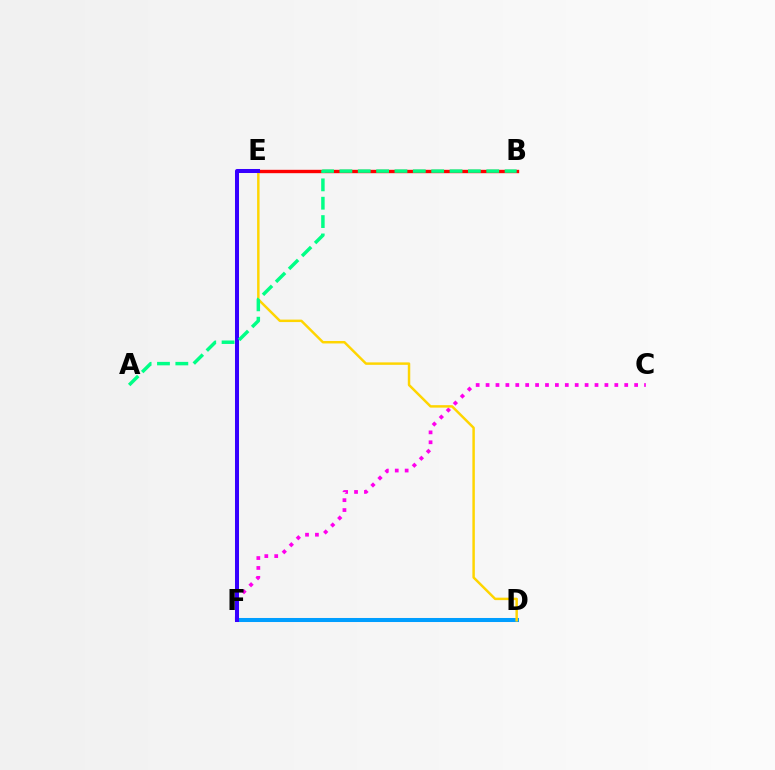{('C', 'F'): [{'color': '#ff00ed', 'line_style': 'dotted', 'thickness': 2.69}], ('D', 'F'): [{'color': '#4fff00', 'line_style': 'solid', 'thickness': 2.74}, {'color': '#009eff', 'line_style': 'solid', 'thickness': 2.91}], ('B', 'E'): [{'color': '#ff0000', 'line_style': 'solid', 'thickness': 2.43}], ('D', 'E'): [{'color': '#ffd500', 'line_style': 'solid', 'thickness': 1.78}], ('E', 'F'): [{'color': '#3700ff', 'line_style': 'solid', 'thickness': 2.89}], ('A', 'B'): [{'color': '#00ff86', 'line_style': 'dashed', 'thickness': 2.49}]}